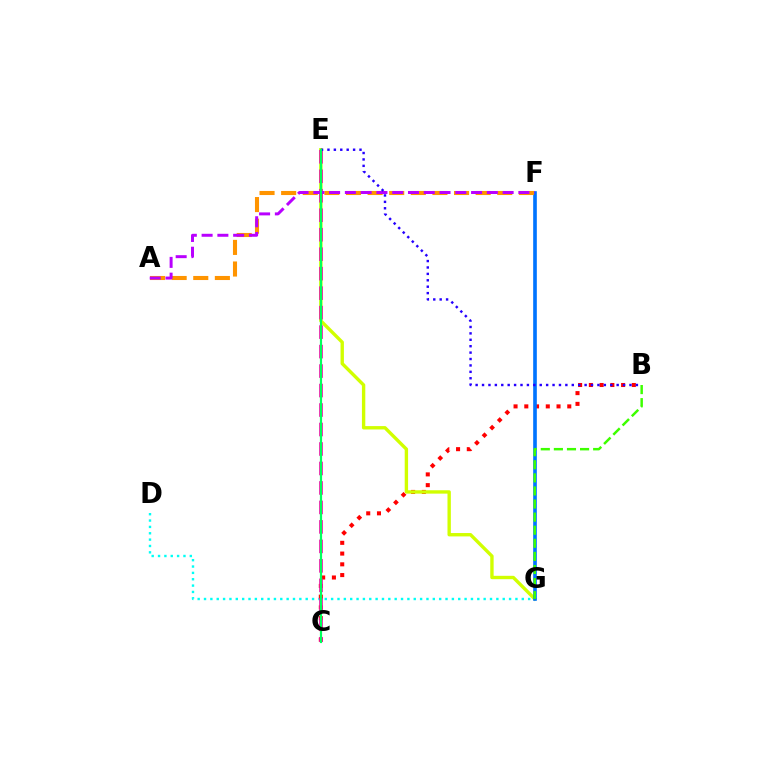{('D', 'G'): [{'color': '#00fff6', 'line_style': 'dotted', 'thickness': 1.73}], ('B', 'C'): [{'color': '#ff0000', 'line_style': 'dotted', 'thickness': 2.92}], ('E', 'G'): [{'color': '#d1ff00', 'line_style': 'solid', 'thickness': 2.43}], ('C', 'E'): [{'color': '#ff00ac', 'line_style': 'dashed', 'thickness': 2.65}, {'color': '#00ff5c', 'line_style': 'solid', 'thickness': 1.58}], ('F', 'G'): [{'color': '#0074ff', 'line_style': 'solid', 'thickness': 2.62}], ('A', 'F'): [{'color': '#ff9400', 'line_style': 'dashed', 'thickness': 2.94}, {'color': '#b900ff', 'line_style': 'dashed', 'thickness': 2.14}], ('B', 'G'): [{'color': '#3dff00', 'line_style': 'dashed', 'thickness': 1.78}], ('B', 'E'): [{'color': '#2500ff', 'line_style': 'dotted', 'thickness': 1.74}]}